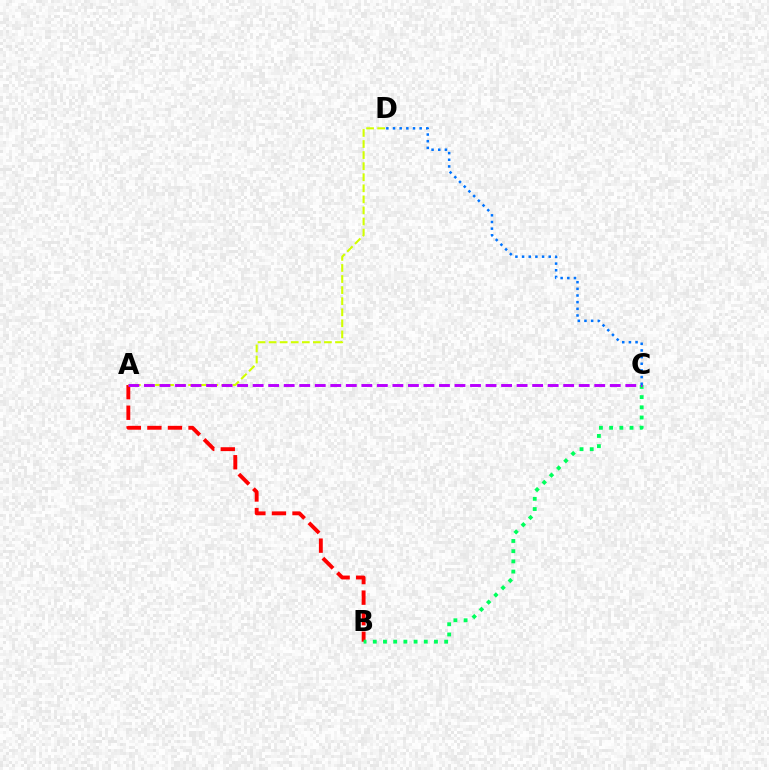{('A', 'B'): [{'color': '#ff0000', 'line_style': 'dashed', 'thickness': 2.79}], ('A', 'D'): [{'color': '#d1ff00', 'line_style': 'dashed', 'thickness': 1.5}], ('B', 'C'): [{'color': '#00ff5c', 'line_style': 'dotted', 'thickness': 2.77}], ('A', 'C'): [{'color': '#b900ff', 'line_style': 'dashed', 'thickness': 2.11}], ('C', 'D'): [{'color': '#0074ff', 'line_style': 'dotted', 'thickness': 1.81}]}